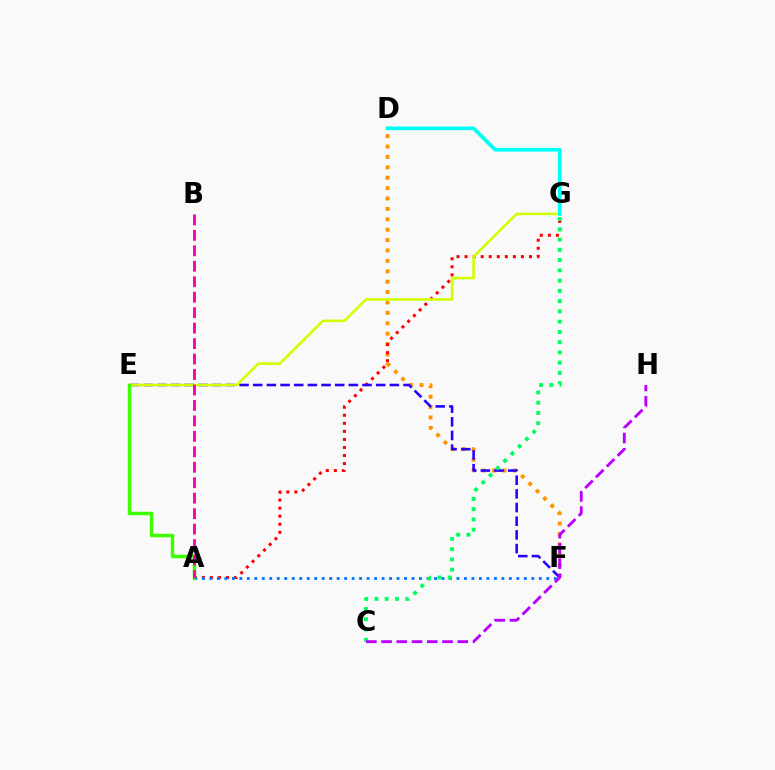{('D', 'F'): [{'color': '#ff9400', 'line_style': 'dotted', 'thickness': 2.82}], ('A', 'G'): [{'color': '#ff0000', 'line_style': 'dotted', 'thickness': 2.19}], ('A', 'F'): [{'color': '#0074ff', 'line_style': 'dotted', 'thickness': 2.03}], ('E', 'F'): [{'color': '#2500ff', 'line_style': 'dashed', 'thickness': 1.86}], ('E', 'G'): [{'color': '#d1ff00', 'line_style': 'solid', 'thickness': 1.87}], ('C', 'G'): [{'color': '#00ff5c', 'line_style': 'dotted', 'thickness': 2.79}], ('A', 'E'): [{'color': '#3dff00', 'line_style': 'solid', 'thickness': 2.51}], ('C', 'H'): [{'color': '#b900ff', 'line_style': 'dashed', 'thickness': 2.07}], ('D', 'G'): [{'color': '#00fff6', 'line_style': 'solid', 'thickness': 2.67}], ('A', 'B'): [{'color': '#ff00ac', 'line_style': 'dashed', 'thickness': 2.1}]}